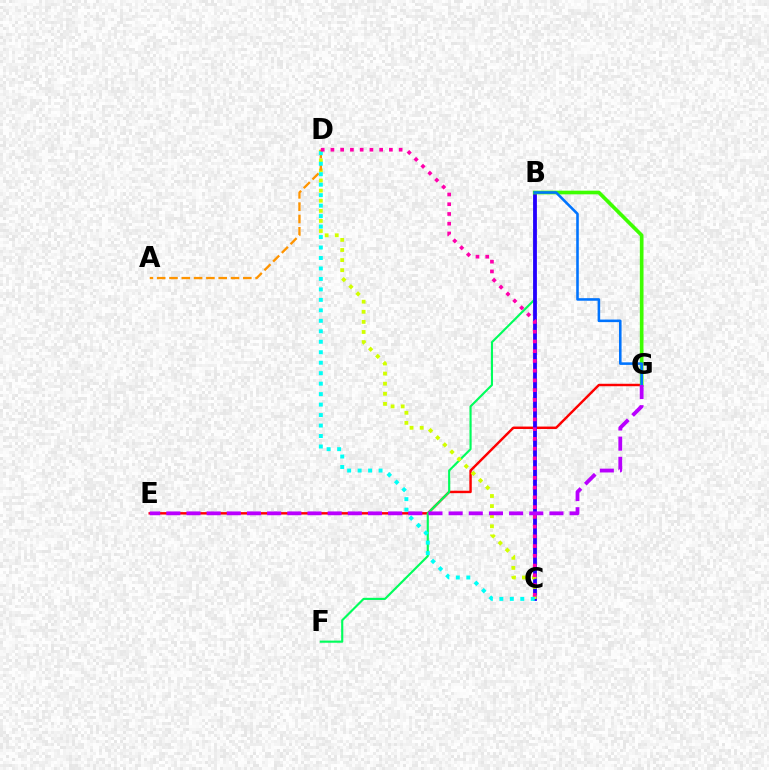{('E', 'G'): [{'color': '#ff0000', 'line_style': 'solid', 'thickness': 1.76}, {'color': '#b900ff', 'line_style': 'dashed', 'thickness': 2.74}], ('B', 'F'): [{'color': '#00ff5c', 'line_style': 'solid', 'thickness': 1.54}], ('B', 'C'): [{'color': '#2500ff', 'line_style': 'solid', 'thickness': 2.74}], ('C', 'D'): [{'color': '#d1ff00', 'line_style': 'dotted', 'thickness': 2.74}, {'color': '#00fff6', 'line_style': 'dotted', 'thickness': 2.85}, {'color': '#ff00ac', 'line_style': 'dotted', 'thickness': 2.65}], ('A', 'D'): [{'color': '#ff9400', 'line_style': 'dashed', 'thickness': 1.67}], ('B', 'G'): [{'color': '#3dff00', 'line_style': 'solid', 'thickness': 2.64}, {'color': '#0074ff', 'line_style': 'solid', 'thickness': 1.86}]}